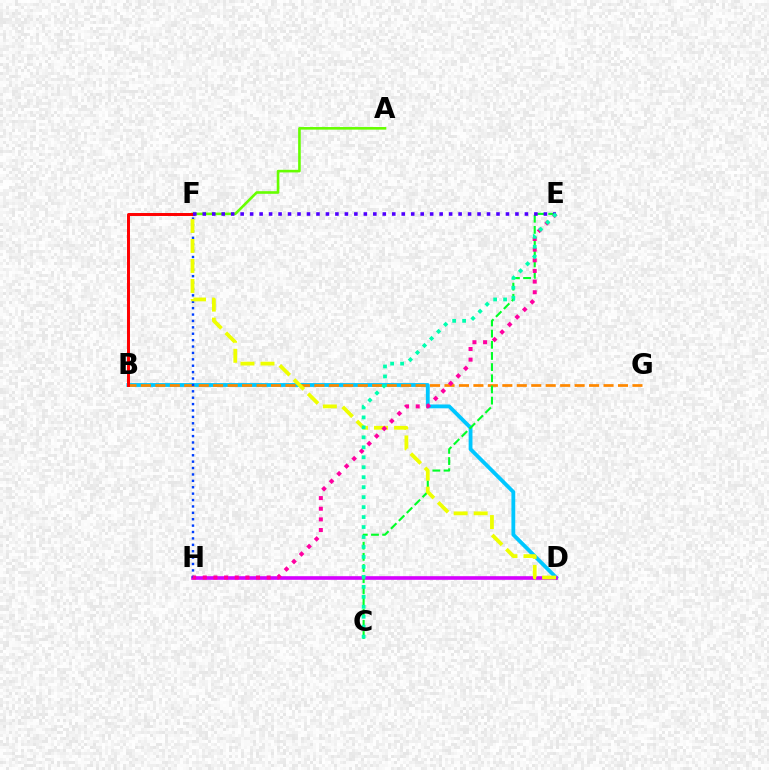{('B', 'D'): [{'color': '#00c7ff', 'line_style': 'solid', 'thickness': 2.75}], ('B', 'G'): [{'color': '#ff8800', 'line_style': 'dashed', 'thickness': 1.96}], ('A', 'F'): [{'color': '#66ff00', 'line_style': 'solid', 'thickness': 1.88}], ('D', 'H'): [{'color': '#d600ff', 'line_style': 'solid', 'thickness': 2.6}], ('F', 'H'): [{'color': '#003fff', 'line_style': 'dotted', 'thickness': 1.74}], ('B', 'F'): [{'color': '#ff0000', 'line_style': 'solid', 'thickness': 2.14}], ('C', 'E'): [{'color': '#00ff27', 'line_style': 'dashed', 'thickness': 1.52}, {'color': '#00ffaf', 'line_style': 'dotted', 'thickness': 2.71}], ('D', 'F'): [{'color': '#eeff00', 'line_style': 'dashed', 'thickness': 2.72}], ('E', 'H'): [{'color': '#ff00a0', 'line_style': 'dotted', 'thickness': 2.89}], ('E', 'F'): [{'color': '#4f00ff', 'line_style': 'dotted', 'thickness': 2.57}]}